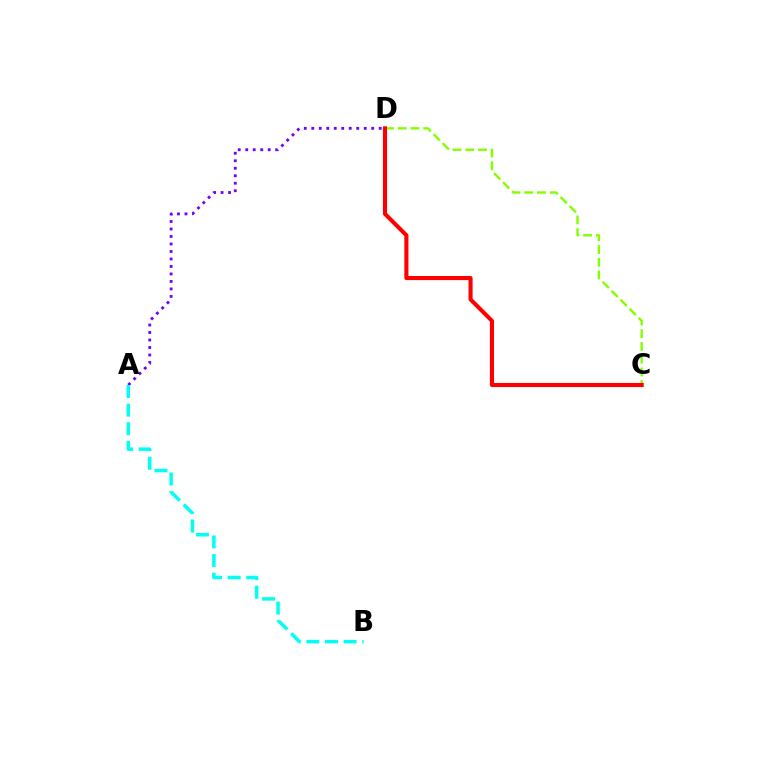{('C', 'D'): [{'color': '#84ff00', 'line_style': 'dashed', 'thickness': 1.73}, {'color': '#ff0000', 'line_style': 'solid', 'thickness': 2.95}], ('A', 'D'): [{'color': '#7200ff', 'line_style': 'dotted', 'thickness': 2.04}], ('A', 'B'): [{'color': '#00fff6', 'line_style': 'dashed', 'thickness': 2.53}]}